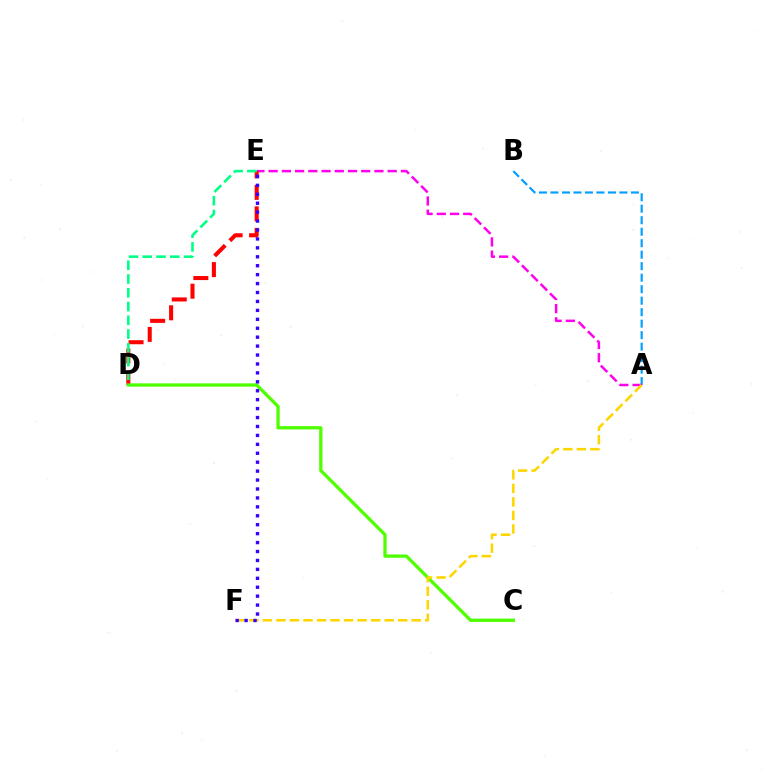{('A', 'B'): [{'color': '#009eff', 'line_style': 'dashed', 'thickness': 1.56}], ('A', 'E'): [{'color': '#ff00ed', 'line_style': 'dashed', 'thickness': 1.8}], ('D', 'E'): [{'color': '#ff0000', 'line_style': 'dashed', 'thickness': 2.92}, {'color': '#00ff86', 'line_style': 'dashed', 'thickness': 1.87}], ('C', 'D'): [{'color': '#4fff00', 'line_style': 'solid', 'thickness': 2.37}], ('A', 'F'): [{'color': '#ffd500', 'line_style': 'dashed', 'thickness': 1.84}], ('E', 'F'): [{'color': '#3700ff', 'line_style': 'dotted', 'thickness': 2.43}]}